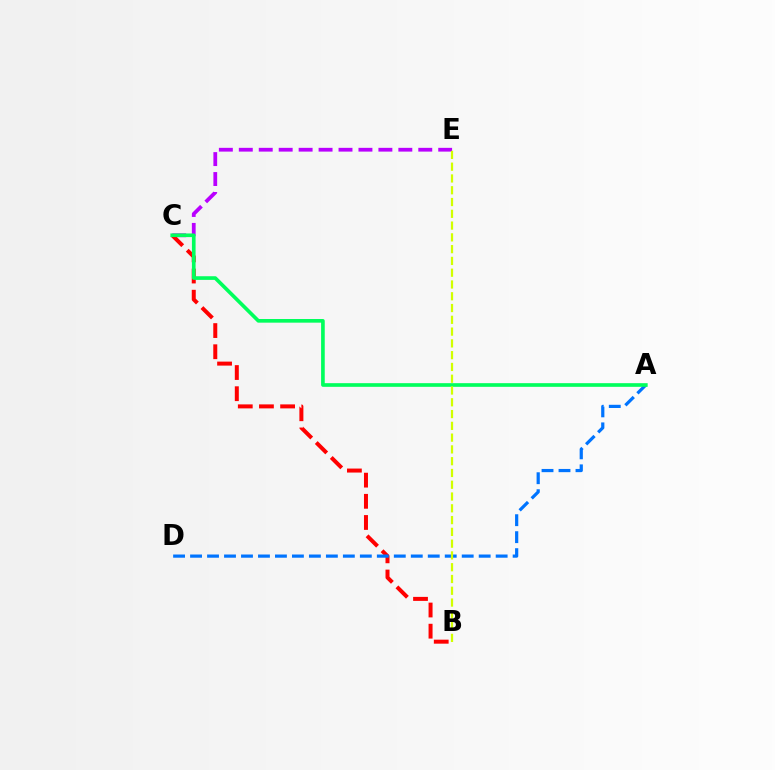{('C', 'E'): [{'color': '#b900ff', 'line_style': 'dashed', 'thickness': 2.71}], ('B', 'C'): [{'color': '#ff0000', 'line_style': 'dashed', 'thickness': 2.88}], ('A', 'D'): [{'color': '#0074ff', 'line_style': 'dashed', 'thickness': 2.31}], ('A', 'C'): [{'color': '#00ff5c', 'line_style': 'solid', 'thickness': 2.63}], ('B', 'E'): [{'color': '#d1ff00', 'line_style': 'dashed', 'thickness': 1.6}]}